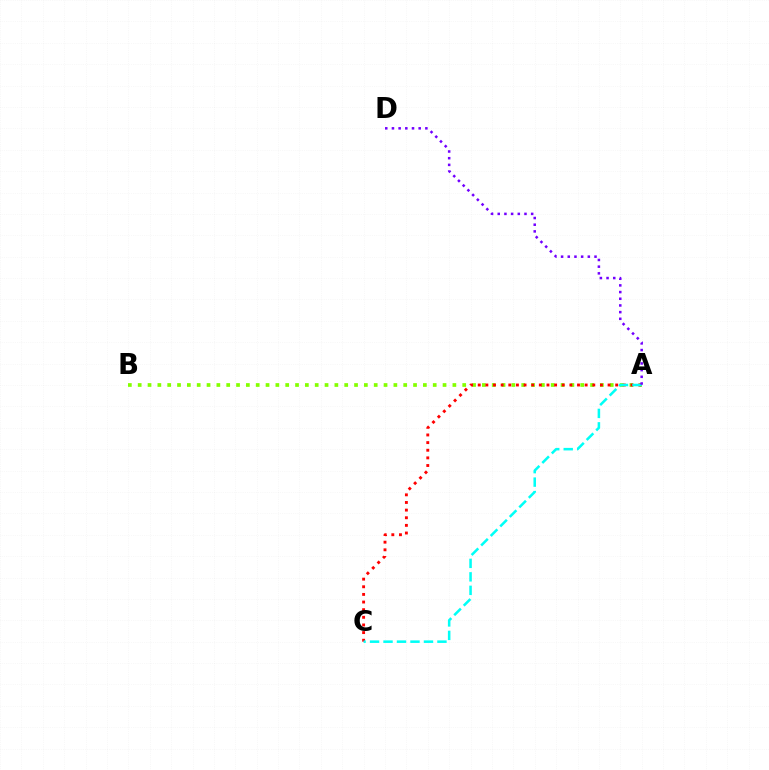{('A', 'B'): [{'color': '#84ff00', 'line_style': 'dotted', 'thickness': 2.67}], ('A', 'C'): [{'color': '#ff0000', 'line_style': 'dotted', 'thickness': 2.07}, {'color': '#00fff6', 'line_style': 'dashed', 'thickness': 1.83}], ('A', 'D'): [{'color': '#7200ff', 'line_style': 'dotted', 'thickness': 1.82}]}